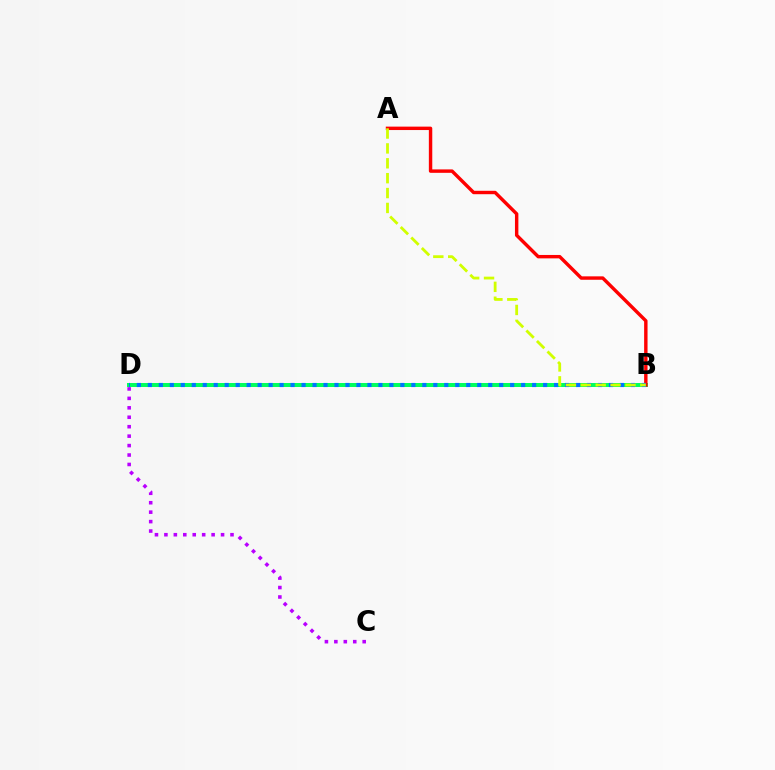{('B', 'D'): [{'color': '#00ff5c', 'line_style': 'solid', 'thickness': 2.86}, {'color': '#0074ff', 'line_style': 'dotted', 'thickness': 2.98}], ('A', 'B'): [{'color': '#ff0000', 'line_style': 'solid', 'thickness': 2.46}, {'color': '#d1ff00', 'line_style': 'dashed', 'thickness': 2.02}], ('C', 'D'): [{'color': '#b900ff', 'line_style': 'dotted', 'thickness': 2.57}]}